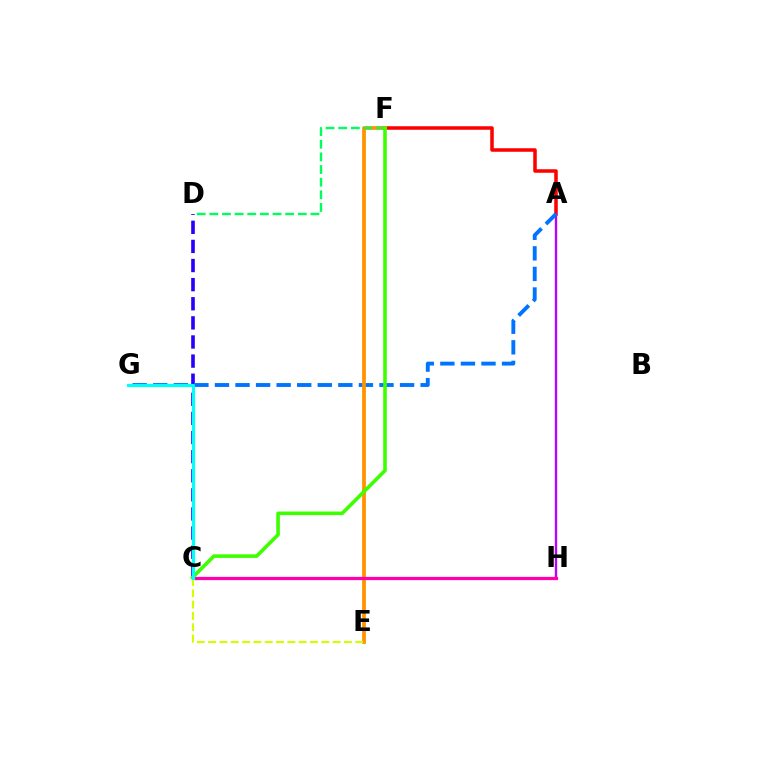{('A', 'F'): [{'color': '#ff0000', 'line_style': 'solid', 'thickness': 2.54}], ('C', 'D'): [{'color': '#2500ff', 'line_style': 'dashed', 'thickness': 2.6}], ('A', 'H'): [{'color': '#b900ff', 'line_style': 'solid', 'thickness': 1.69}], ('A', 'G'): [{'color': '#0074ff', 'line_style': 'dashed', 'thickness': 2.79}], ('E', 'F'): [{'color': '#ff9400', 'line_style': 'solid', 'thickness': 2.72}], ('C', 'H'): [{'color': '#ff00ac', 'line_style': 'solid', 'thickness': 2.34}], ('D', 'F'): [{'color': '#00ff5c', 'line_style': 'dashed', 'thickness': 1.72}], ('C', 'E'): [{'color': '#d1ff00', 'line_style': 'dashed', 'thickness': 1.54}], ('C', 'F'): [{'color': '#3dff00', 'line_style': 'solid', 'thickness': 2.59}], ('C', 'G'): [{'color': '#00fff6', 'line_style': 'solid', 'thickness': 2.24}]}